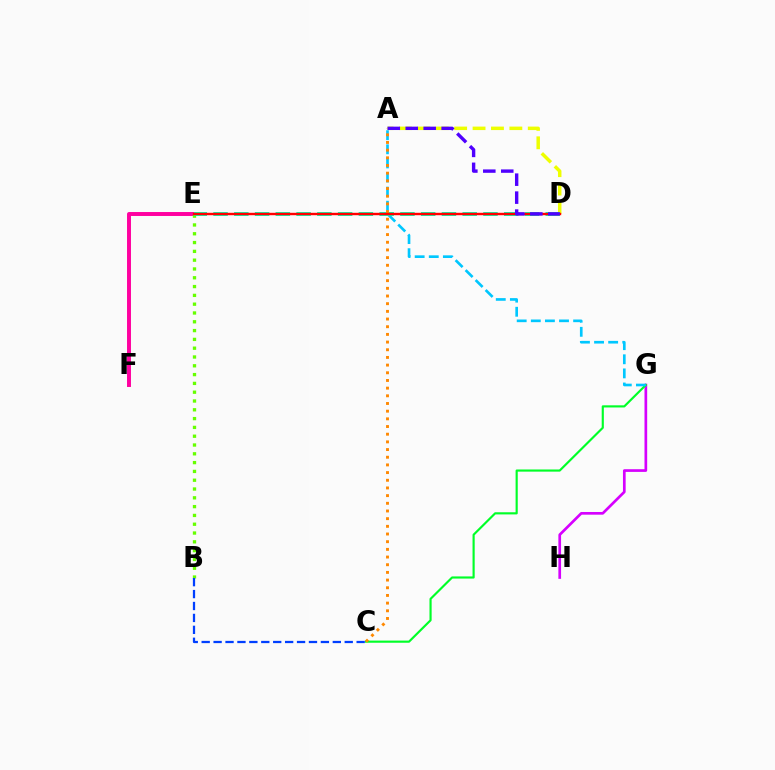{('E', 'F'): [{'color': '#ff00a0', 'line_style': 'solid', 'thickness': 2.84}], ('G', 'H'): [{'color': '#d600ff', 'line_style': 'solid', 'thickness': 1.93}], ('C', 'G'): [{'color': '#00ff27', 'line_style': 'solid', 'thickness': 1.55}], ('B', 'E'): [{'color': '#66ff00', 'line_style': 'dotted', 'thickness': 2.39}], ('A', 'D'): [{'color': '#eeff00', 'line_style': 'dashed', 'thickness': 2.5}, {'color': '#4f00ff', 'line_style': 'dashed', 'thickness': 2.44}], ('A', 'G'): [{'color': '#00c7ff', 'line_style': 'dashed', 'thickness': 1.92}], ('D', 'E'): [{'color': '#00ffaf', 'line_style': 'dashed', 'thickness': 2.82}, {'color': '#ff0000', 'line_style': 'solid', 'thickness': 1.73}], ('B', 'C'): [{'color': '#003fff', 'line_style': 'dashed', 'thickness': 1.62}], ('A', 'C'): [{'color': '#ff8800', 'line_style': 'dotted', 'thickness': 2.09}]}